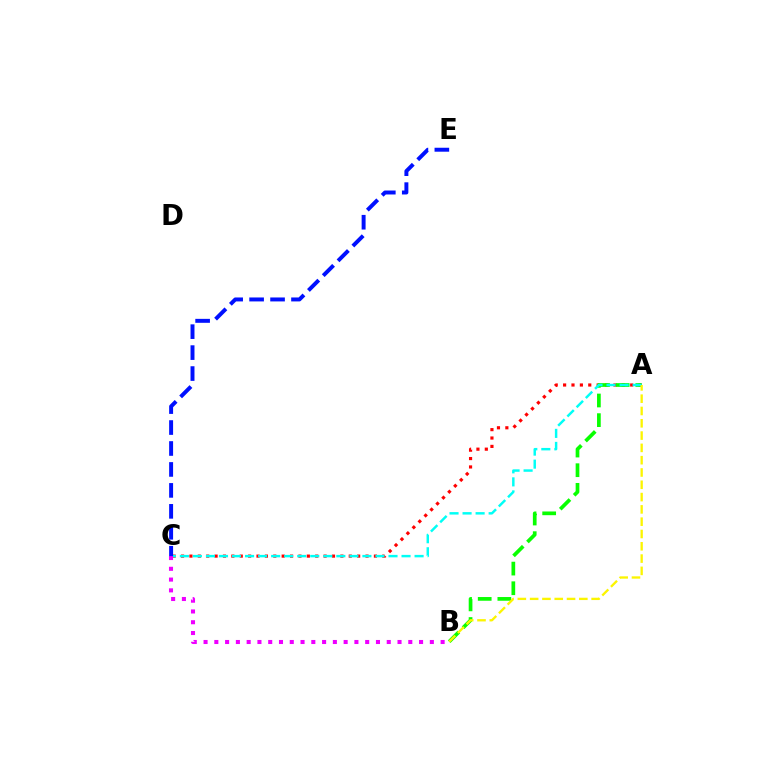{('A', 'C'): [{'color': '#ff0000', 'line_style': 'dotted', 'thickness': 2.28}, {'color': '#00fff6', 'line_style': 'dashed', 'thickness': 1.77}], ('A', 'B'): [{'color': '#08ff00', 'line_style': 'dashed', 'thickness': 2.67}, {'color': '#fcf500', 'line_style': 'dashed', 'thickness': 1.67}], ('B', 'C'): [{'color': '#ee00ff', 'line_style': 'dotted', 'thickness': 2.93}], ('C', 'E'): [{'color': '#0010ff', 'line_style': 'dashed', 'thickness': 2.85}]}